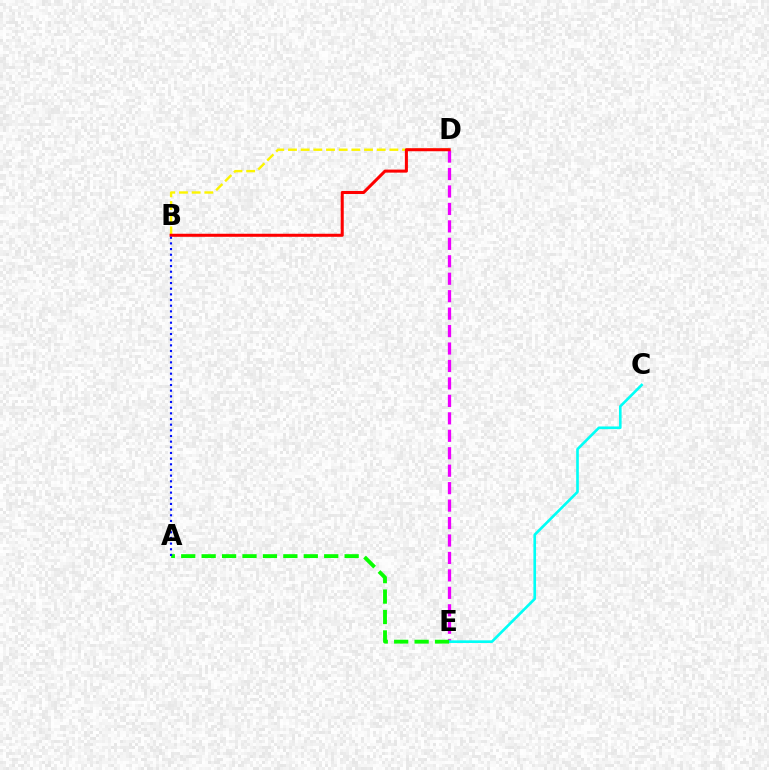{('D', 'E'): [{'color': '#ee00ff', 'line_style': 'dashed', 'thickness': 2.37}], ('C', 'E'): [{'color': '#00fff6', 'line_style': 'solid', 'thickness': 1.9}], ('B', 'D'): [{'color': '#fcf500', 'line_style': 'dashed', 'thickness': 1.72}, {'color': '#ff0000', 'line_style': 'solid', 'thickness': 2.19}], ('A', 'E'): [{'color': '#08ff00', 'line_style': 'dashed', 'thickness': 2.77}], ('A', 'B'): [{'color': '#0010ff', 'line_style': 'dotted', 'thickness': 1.54}]}